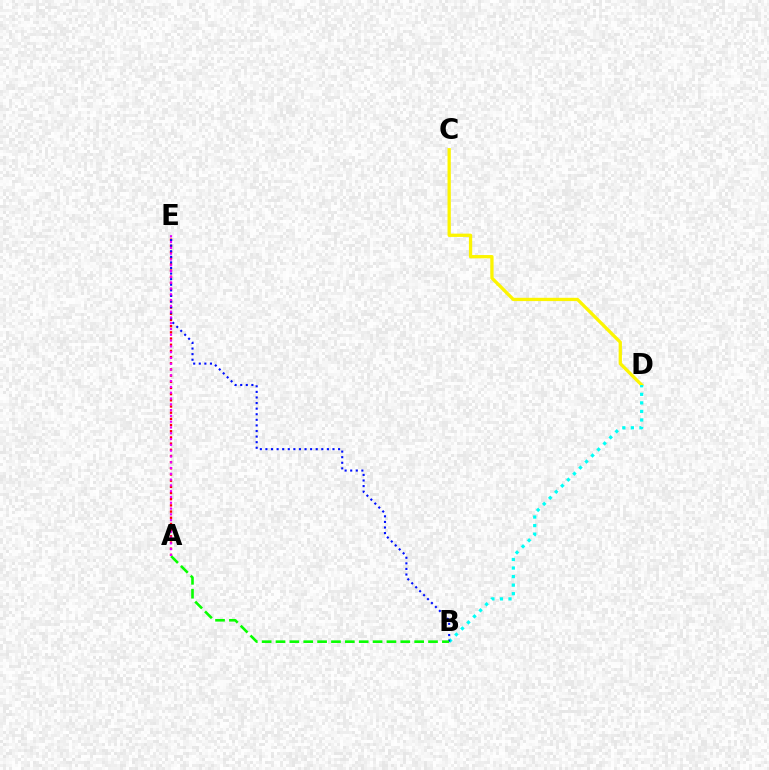{('C', 'D'): [{'color': '#fcf500', 'line_style': 'solid', 'thickness': 2.36}], ('B', 'D'): [{'color': '#00fff6', 'line_style': 'dotted', 'thickness': 2.32}], ('A', 'E'): [{'color': '#ff0000', 'line_style': 'dotted', 'thickness': 1.68}, {'color': '#ee00ff', 'line_style': 'dotted', 'thickness': 1.57}], ('B', 'E'): [{'color': '#0010ff', 'line_style': 'dotted', 'thickness': 1.52}], ('A', 'B'): [{'color': '#08ff00', 'line_style': 'dashed', 'thickness': 1.88}]}